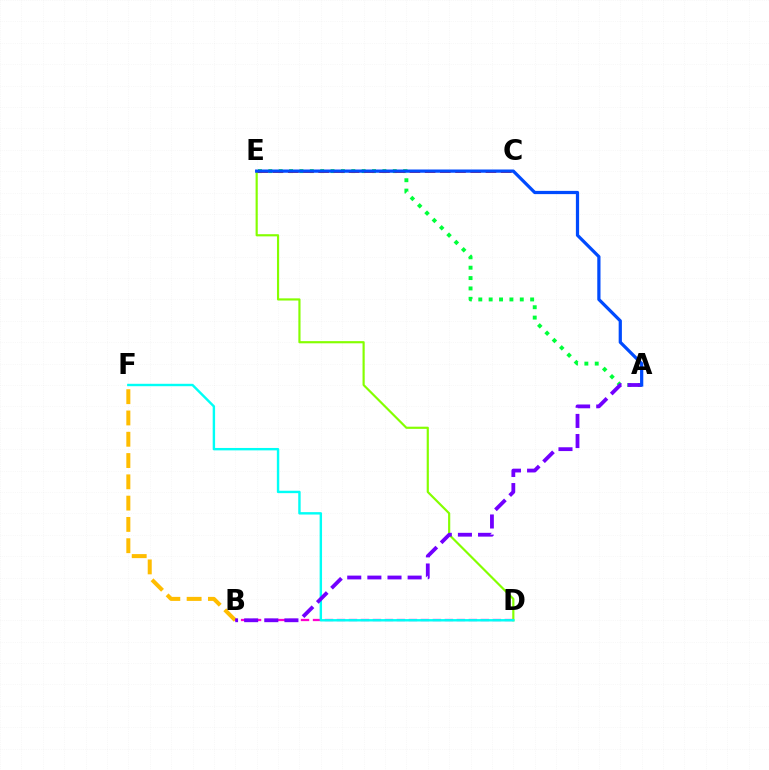{('B', 'F'): [{'color': '#ffbd00', 'line_style': 'dashed', 'thickness': 2.89}], ('B', 'D'): [{'color': '#ff00cf', 'line_style': 'dashed', 'thickness': 1.63}], ('A', 'E'): [{'color': '#00ff39', 'line_style': 'dotted', 'thickness': 2.82}, {'color': '#004bff', 'line_style': 'solid', 'thickness': 2.32}], ('D', 'E'): [{'color': '#84ff00', 'line_style': 'solid', 'thickness': 1.56}], ('C', 'E'): [{'color': '#ff0000', 'line_style': 'dashed', 'thickness': 2.07}], ('D', 'F'): [{'color': '#00fff6', 'line_style': 'solid', 'thickness': 1.74}], ('A', 'B'): [{'color': '#7200ff', 'line_style': 'dashed', 'thickness': 2.73}]}